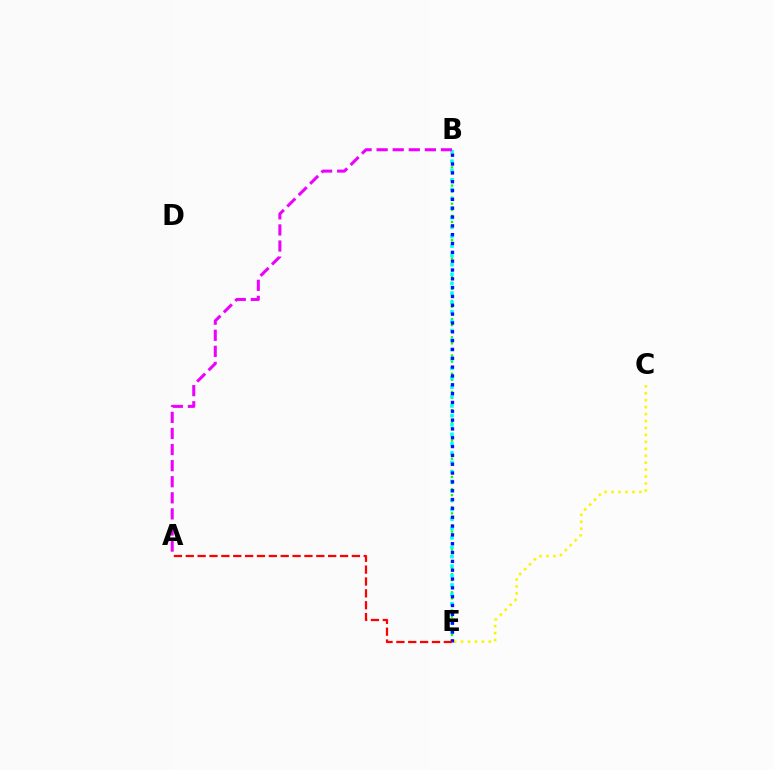{('B', 'E'): [{'color': '#08ff00', 'line_style': 'dotted', 'thickness': 1.65}, {'color': '#00fff6', 'line_style': 'dotted', 'thickness': 2.56}, {'color': '#0010ff', 'line_style': 'dotted', 'thickness': 2.4}], ('C', 'E'): [{'color': '#fcf500', 'line_style': 'dotted', 'thickness': 1.89}], ('A', 'B'): [{'color': '#ee00ff', 'line_style': 'dashed', 'thickness': 2.19}], ('A', 'E'): [{'color': '#ff0000', 'line_style': 'dashed', 'thickness': 1.61}]}